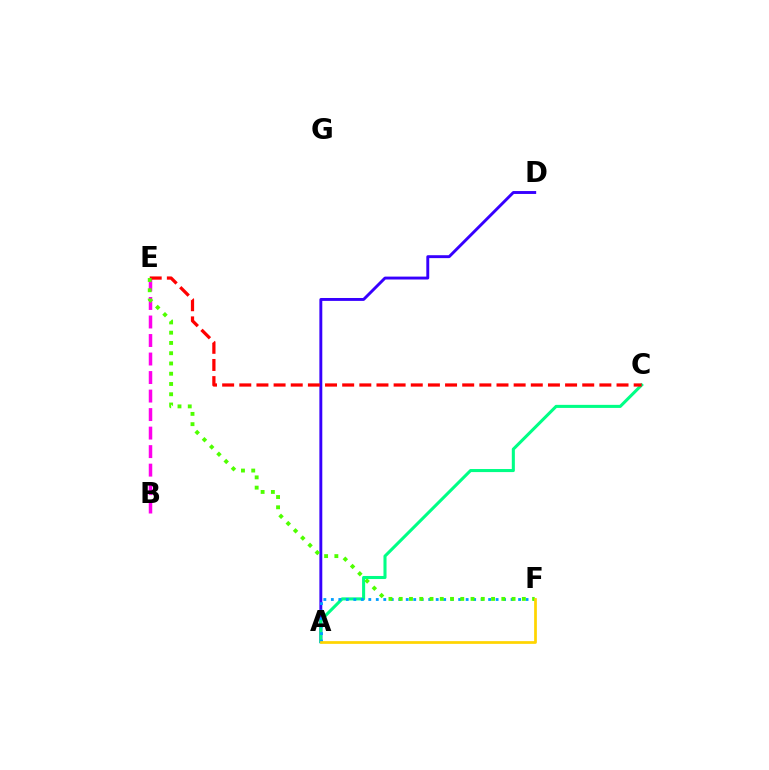{('B', 'E'): [{'color': '#ff00ed', 'line_style': 'dashed', 'thickness': 2.52}], ('A', 'D'): [{'color': '#3700ff', 'line_style': 'solid', 'thickness': 2.09}], ('A', 'C'): [{'color': '#00ff86', 'line_style': 'solid', 'thickness': 2.2}], ('C', 'E'): [{'color': '#ff0000', 'line_style': 'dashed', 'thickness': 2.33}], ('A', 'F'): [{'color': '#009eff', 'line_style': 'dotted', 'thickness': 2.03}, {'color': '#ffd500', 'line_style': 'solid', 'thickness': 1.96}], ('E', 'F'): [{'color': '#4fff00', 'line_style': 'dotted', 'thickness': 2.79}]}